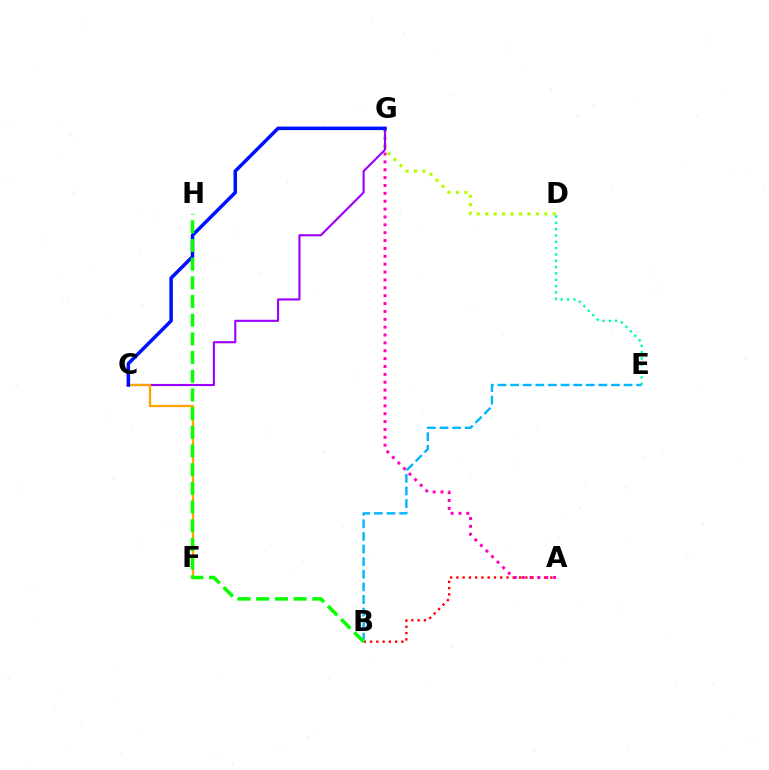{('A', 'B'): [{'color': '#ff0000', 'line_style': 'dotted', 'thickness': 1.7}], ('A', 'G'): [{'color': '#ff00bd', 'line_style': 'dotted', 'thickness': 2.14}], ('D', 'G'): [{'color': '#b3ff00', 'line_style': 'dotted', 'thickness': 2.3}], ('C', 'G'): [{'color': '#9b00ff', 'line_style': 'solid', 'thickness': 1.52}, {'color': '#0010ff', 'line_style': 'solid', 'thickness': 2.53}], ('C', 'F'): [{'color': '#ffa500', 'line_style': 'solid', 'thickness': 1.65}], ('B', 'E'): [{'color': '#00b5ff', 'line_style': 'dashed', 'thickness': 1.71}], ('B', 'H'): [{'color': '#08ff00', 'line_style': 'dashed', 'thickness': 2.54}], ('D', 'E'): [{'color': '#00ff9d', 'line_style': 'dotted', 'thickness': 1.72}]}